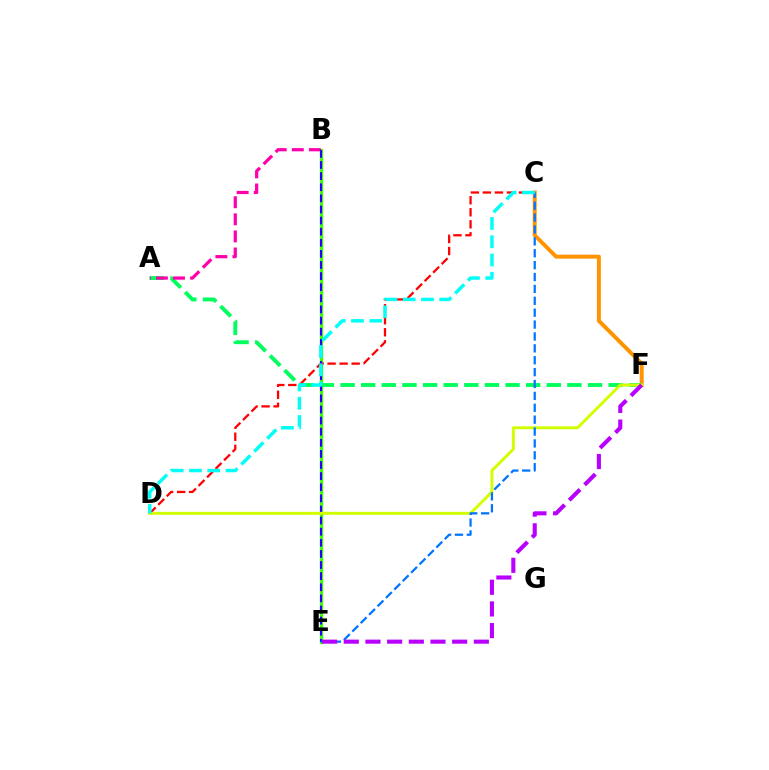{('B', 'E'): [{'color': '#3dff00', 'line_style': 'solid', 'thickness': 2.36}, {'color': '#2500ff', 'line_style': 'dashed', 'thickness': 1.51}], ('C', 'D'): [{'color': '#ff0000', 'line_style': 'dashed', 'thickness': 1.63}, {'color': '#00fff6', 'line_style': 'dashed', 'thickness': 2.48}], ('C', 'F'): [{'color': '#ff9400', 'line_style': 'solid', 'thickness': 2.85}], ('A', 'F'): [{'color': '#00ff5c', 'line_style': 'dashed', 'thickness': 2.8}], ('A', 'B'): [{'color': '#ff00ac', 'line_style': 'dashed', 'thickness': 2.32}], ('D', 'F'): [{'color': '#d1ff00', 'line_style': 'solid', 'thickness': 2.13}], ('C', 'E'): [{'color': '#0074ff', 'line_style': 'dashed', 'thickness': 1.61}], ('E', 'F'): [{'color': '#b900ff', 'line_style': 'dashed', 'thickness': 2.94}]}